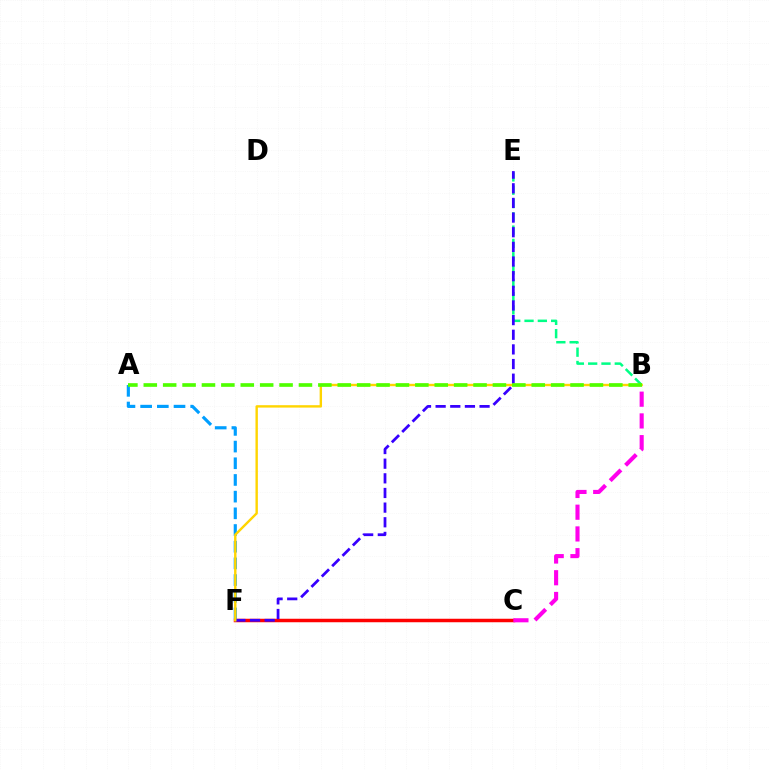{('C', 'F'): [{'color': '#ff0000', 'line_style': 'solid', 'thickness': 2.52}], ('B', 'E'): [{'color': '#00ff86', 'line_style': 'dashed', 'thickness': 1.81}], ('A', 'F'): [{'color': '#009eff', 'line_style': 'dashed', 'thickness': 2.27}], ('E', 'F'): [{'color': '#3700ff', 'line_style': 'dashed', 'thickness': 1.99}], ('B', 'F'): [{'color': '#ffd500', 'line_style': 'solid', 'thickness': 1.73}], ('A', 'B'): [{'color': '#4fff00', 'line_style': 'dashed', 'thickness': 2.64}], ('B', 'C'): [{'color': '#ff00ed', 'line_style': 'dashed', 'thickness': 2.95}]}